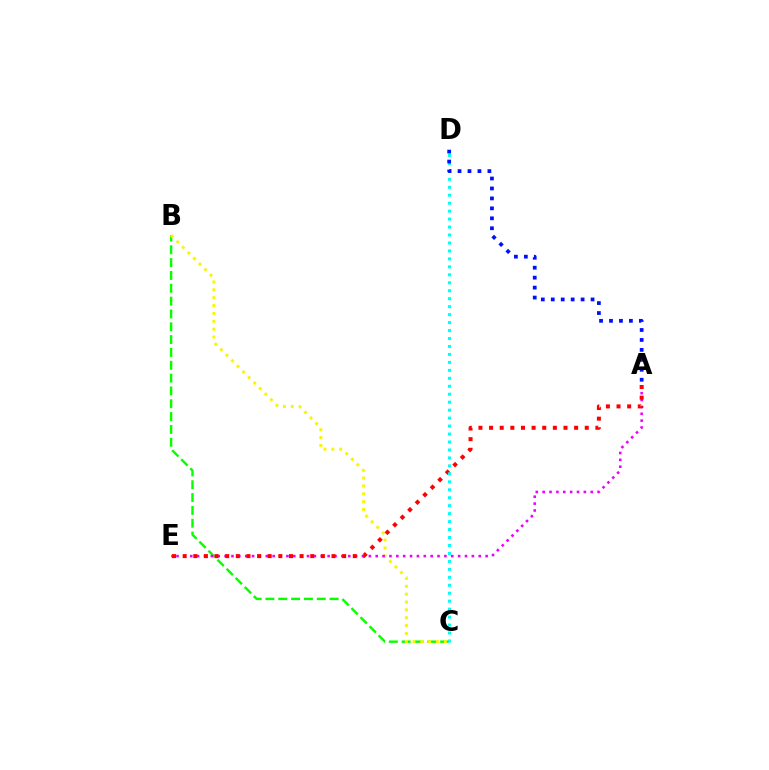{('B', 'C'): [{'color': '#08ff00', 'line_style': 'dashed', 'thickness': 1.74}, {'color': '#fcf500', 'line_style': 'dotted', 'thickness': 2.14}], ('A', 'E'): [{'color': '#ee00ff', 'line_style': 'dotted', 'thickness': 1.87}, {'color': '#ff0000', 'line_style': 'dotted', 'thickness': 2.89}], ('C', 'D'): [{'color': '#00fff6', 'line_style': 'dotted', 'thickness': 2.16}], ('A', 'D'): [{'color': '#0010ff', 'line_style': 'dotted', 'thickness': 2.7}]}